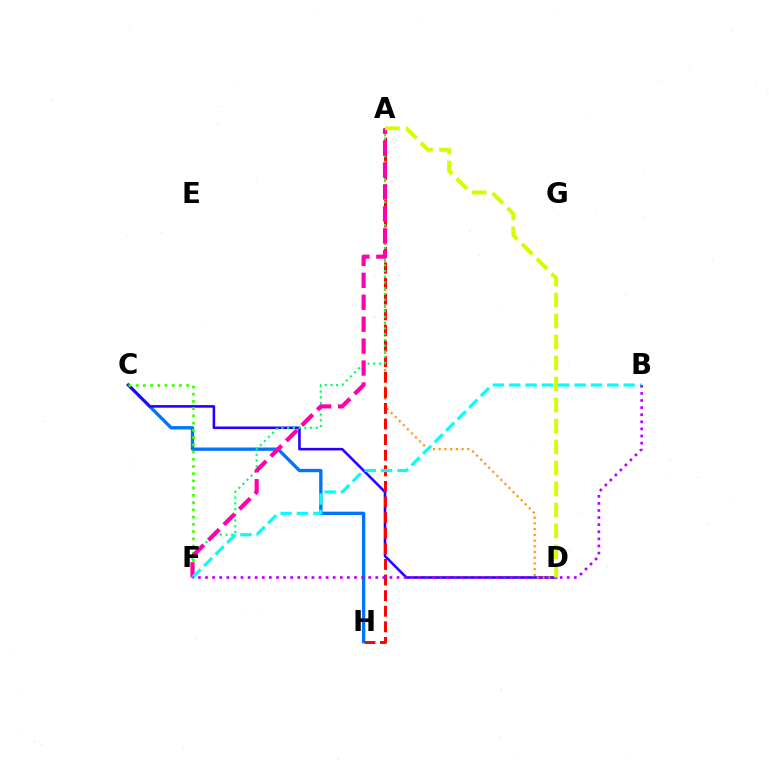{('C', 'H'): [{'color': '#0074ff', 'line_style': 'solid', 'thickness': 2.41}], ('C', 'D'): [{'color': '#2500ff', 'line_style': 'solid', 'thickness': 1.85}], ('C', 'F'): [{'color': '#3dff00', 'line_style': 'dotted', 'thickness': 1.96}], ('A', 'D'): [{'color': '#ff9400', 'line_style': 'dotted', 'thickness': 1.56}, {'color': '#d1ff00', 'line_style': 'dashed', 'thickness': 2.85}], ('A', 'H'): [{'color': '#ff0000', 'line_style': 'dashed', 'thickness': 2.12}], ('A', 'F'): [{'color': '#00ff5c', 'line_style': 'dotted', 'thickness': 1.56}, {'color': '#ff00ac', 'line_style': 'dashed', 'thickness': 2.98}], ('B', 'F'): [{'color': '#00fff6', 'line_style': 'dashed', 'thickness': 2.22}, {'color': '#b900ff', 'line_style': 'dotted', 'thickness': 1.93}]}